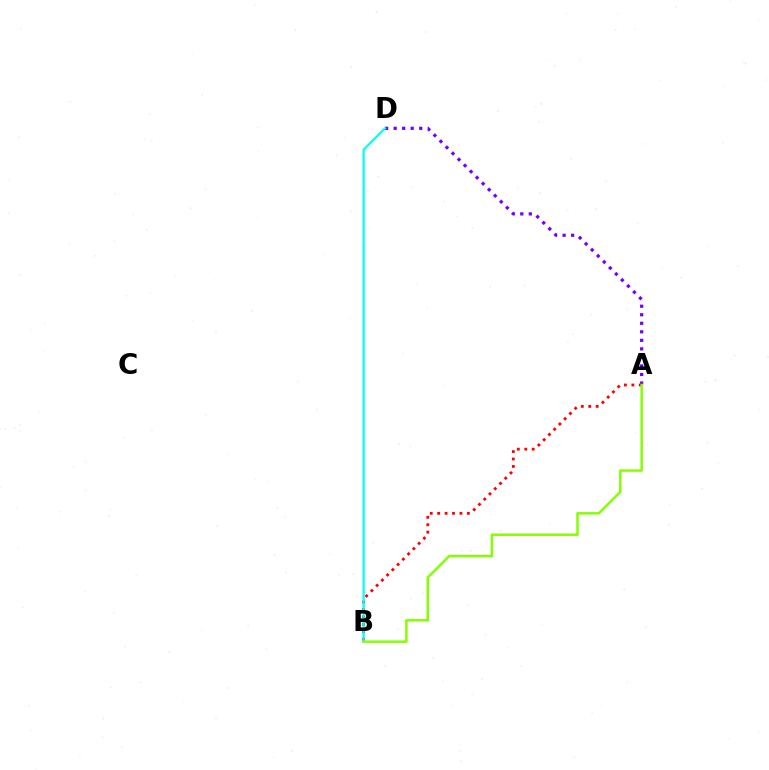{('A', 'D'): [{'color': '#7200ff', 'line_style': 'dotted', 'thickness': 2.32}], ('A', 'B'): [{'color': '#ff0000', 'line_style': 'dotted', 'thickness': 2.02}, {'color': '#84ff00', 'line_style': 'solid', 'thickness': 1.79}], ('B', 'D'): [{'color': '#00fff6', 'line_style': 'solid', 'thickness': 1.59}]}